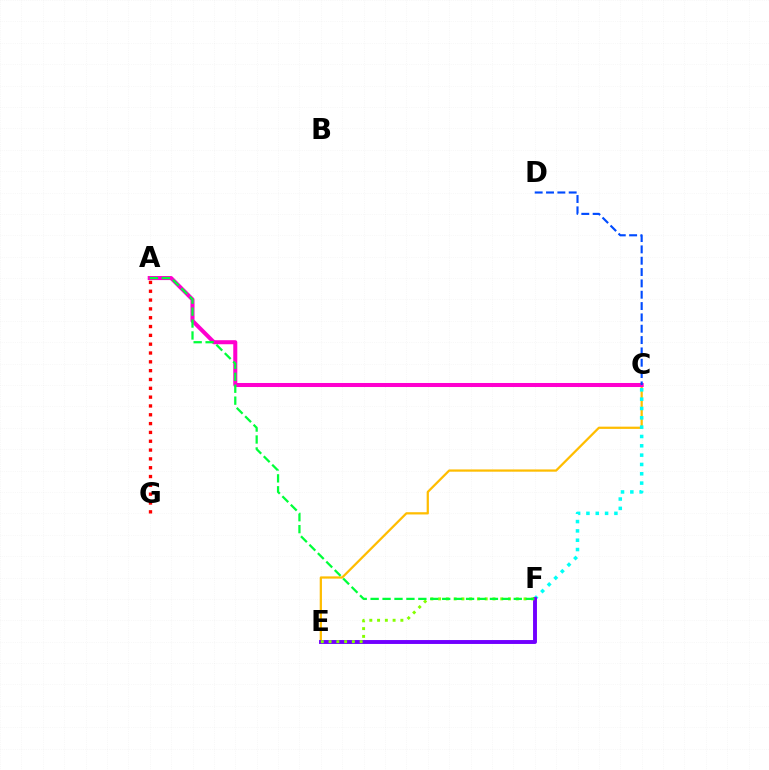{('C', 'E'): [{'color': '#ffbd00', 'line_style': 'solid', 'thickness': 1.62}], ('A', 'C'): [{'color': '#ff00cf', 'line_style': 'solid', 'thickness': 2.91}], ('A', 'G'): [{'color': '#ff0000', 'line_style': 'dotted', 'thickness': 2.4}], ('C', 'F'): [{'color': '#00fff6', 'line_style': 'dotted', 'thickness': 2.53}], ('E', 'F'): [{'color': '#7200ff', 'line_style': 'solid', 'thickness': 2.81}, {'color': '#84ff00', 'line_style': 'dotted', 'thickness': 2.11}], ('C', 'D'): [{'color': '#004bff', 'line_style': 'dashed', 'thickness': 1.54}], ('A', 'F'): [{'color': '#00ff39', 'line_style': 'dashed', 'thickness': 1.62}]}